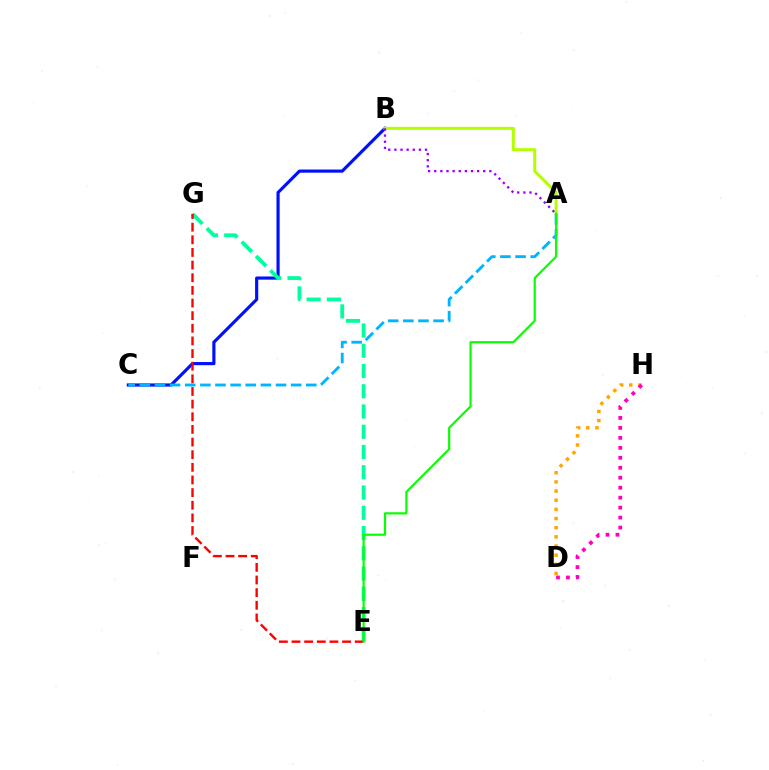{('B', 'C'): [{'color': '#0010ff', 'line_style': 'solid', 'thickness': 2.27}], ('D', 'H'): [{'color': '#ffa500', 'line_style': 'dotted', 'thickness': 2.49}, {'color': '#ff00bd', 'line_style': 'dotted', 'thickness': 2.71}], ('A', 'B'): [{'color': '#b3ff00', 'line_style': 'solid', 'thickness': 2.17}, {'color': '#9b00ff', 'line_style': 'dotted', 'thickness': 1.66}], ('E', 'G'): [{'color': '#00ff9d', 'line_style': 'dashed', 'thickness': 2.75}, {'color': '#ff0000', 'line_style': 'dashed', 'thickness': 1.72}], ('A', 'C'): [{'color': '#00b5ff', 'line_style': 'dashed', 'thickness': 2.06}], ('A', 'E'): [{'color': '#08ff00', 'line_style': 'solid', 'thickness': 1.57}]}